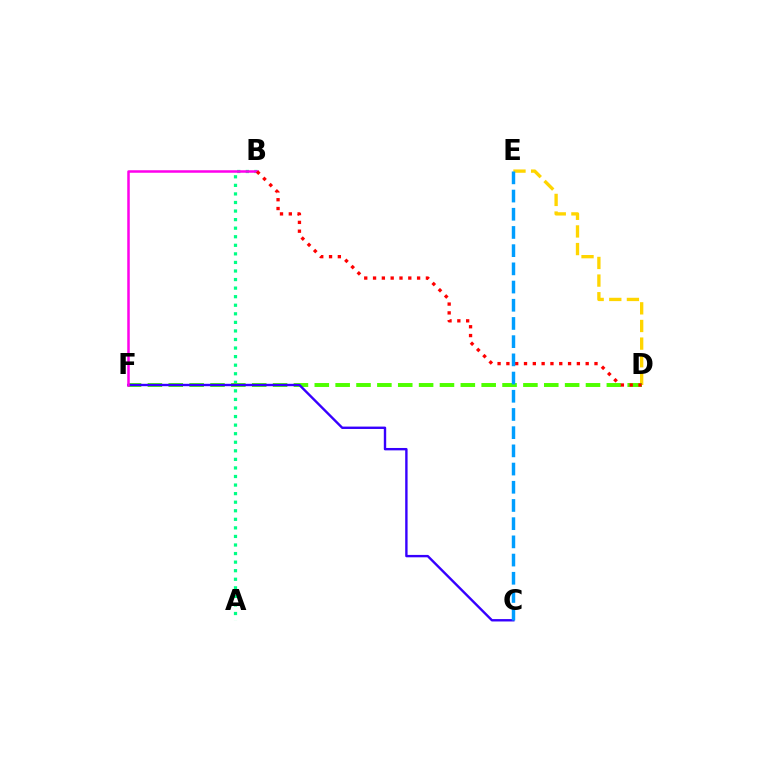{('A', 'B'): [{'color': '#00ff86', 'line_style': 'dotted', 'thickness': 2.33}], ('D', 'E'): [{'color': '#ffd500', 'line_style': 'dashed', 'thickness': 2.4}], ('D', 'F'): [{'color': '#4fff00', 'line_style': 'dashed', 'thickness': 2.83}], ('C', 'F'): [{'color': '#3700ff', 'line_style': 'solid', 'thickness': 1.72}], ('B', 'F'): [{'color': '#ff00ed', 'line_style': 'solid', 'thickness': 1.81}], ('B', 'D'): [{'color': '#ff0000', 'line_style': 'dotted', 'thickness': 2.39}], ('C', 'E'): [{'color': '#009eff', 'line_style': 'dashed', 'thickness': 2.47}]}